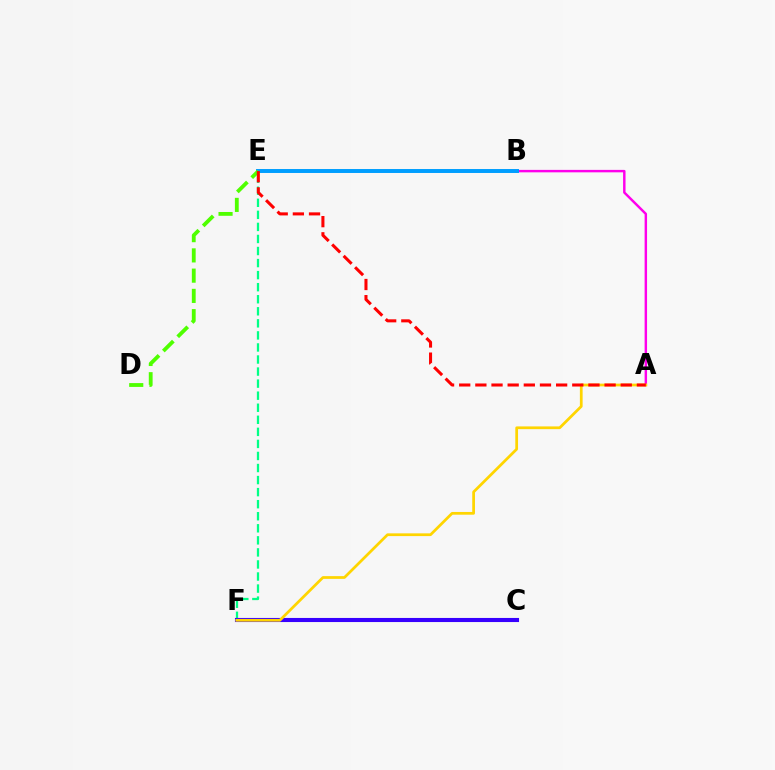{('A', 'B'): [{'color': '#ff00ed', 'line_style': 'solid', 'thickness': 1.76}], ('E', 'F'): [{'color': '#00ff86', 'line_style': 'dashed', 'thickness': 1.64}], ('C', 'F'): [{'color': '#3700ff', 'line_style': 'solid', 'thickness': 2.95}], ('A', 'F'): [{'color': '#ffd500', 'line_style': 'solid', 'thickness': 1.97}], ('B', 'E'): [{'color': '#009eff', 'line_style': 'solid', 'thickness': 2.84}], ('D', 'E'): [{'color': '#4fff00', 'line_style': 'dashed', 'thickness': 2.75}], ('A', 'E'): [{'color': '#ff0000', 'line_style': 'dashed', 'thickness': 2.19}]}